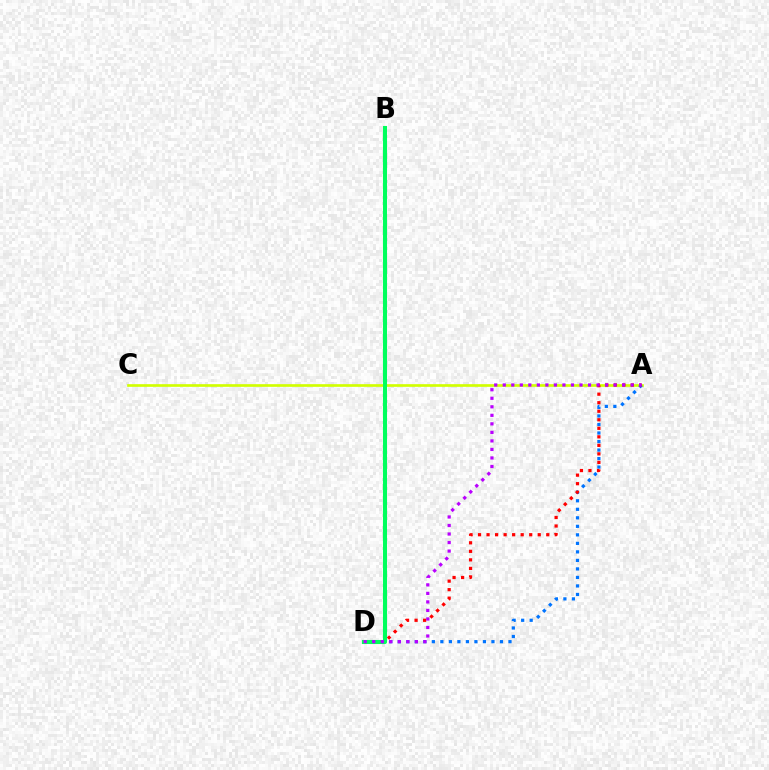{('A', 'C'): [{'color': '#d1ff00', 'line_style': 'solid', 'thickness': 1.92}], ('A', 'D'): [{'color': '#0074ff', 'line_style': 'dotted', 'thickness': 2.31}, {'color': '#ff0000', 'line_style': 'dotted', 'thickness': 2.32}, {'color': '#b900ff', 'line_style': 'dotted', 'thickness': 2.32}], ('B', 'D'): [{'color': '#00ff5c', 'line_style': 'solid', 'thickness': 2.94}]}